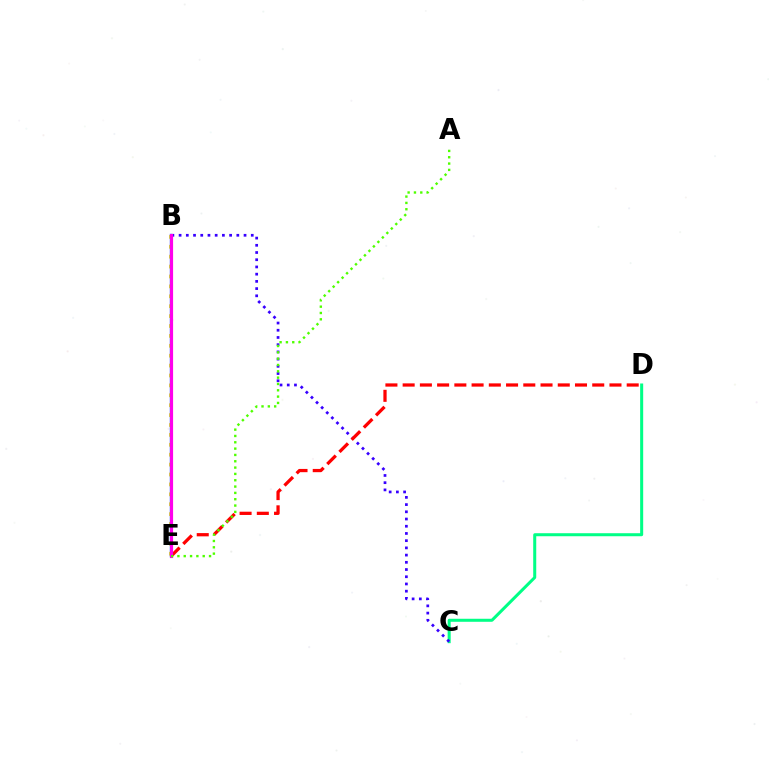{('B', 'E'): [{'color': '#ffd500', 'line_style': 'dotted', 'thickness': 2.69}, {'color': '#009eff', 'line_style': 'solid', 'thickness': 1.7}, {'color': '#ff00ed', 'line_style': 'solid', 'thickness': 2.28}], ('C', 'D'): [{'color': '#00ff86', 'line_style': 'solid', 'thickness': 2.18}], ('B', 'C'): [{'color': '#3700ff', 'line_style': 'dotted', 'thickness': 1.96}], ('D', 'E'): [{'color': '#ff0000', 'line_style': 'dashed', 'thickness': 2.34}], ('A', 'E'): [{'color': '#4fff00', 'line_style': 'dotted', 'thickness': 1.72}]}